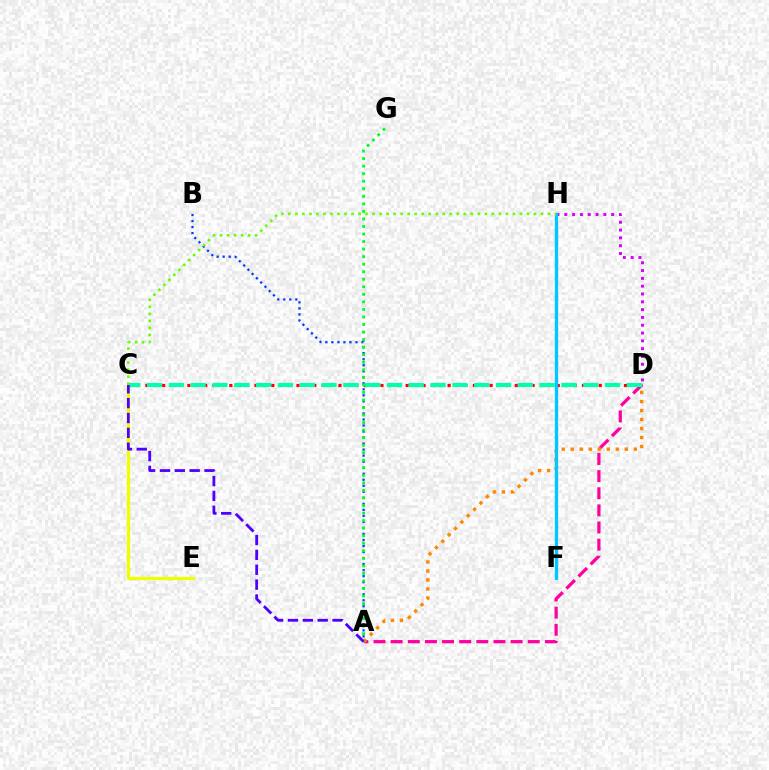{('A', 'D'): [{'color': '#ff00a0', 'line_style': 'dashed', 'thickness': 2.33}, {'color': '#ff8800', 'line_style': 'dotted', 'thickness': 2.45}], ('A', 'B'): [{'color': '#003fff', 'line_style': 'dotted', 'thickness': 1.64}], ('C', 'E'): [{'color': '#eeff00', 'line_style': 'solid', 'thickness': 2.34}], ('C', 'D'): [{'color': '#ff0000', 'line_style': 'dotted', 'thickness': 2.28}, {'color': '#00ffaf', 'line_style': 'dashed', 'thickness': 2.96}], ('D', 'H'): [{'color': '#d600ff', 'line_style': 'dotted', 'thickness': 2.12}], ('A', 'G'): [{'color': '#00ff27', 'line_style': 'dotted', 'thickness': 2.05}], ('F', 'H'): [{'color': '#00c7ff', 'line_style': 'solid', 'thickness': 2.38}], ('C', 'H'): [{'color': '#66ff00', 'line_style': 'dotted', 'thickness': 1.91}], ('A', 'C'): [{'color': '#4f00ff', 'line_style': 'dashed', 'thickness': 2.02}]}